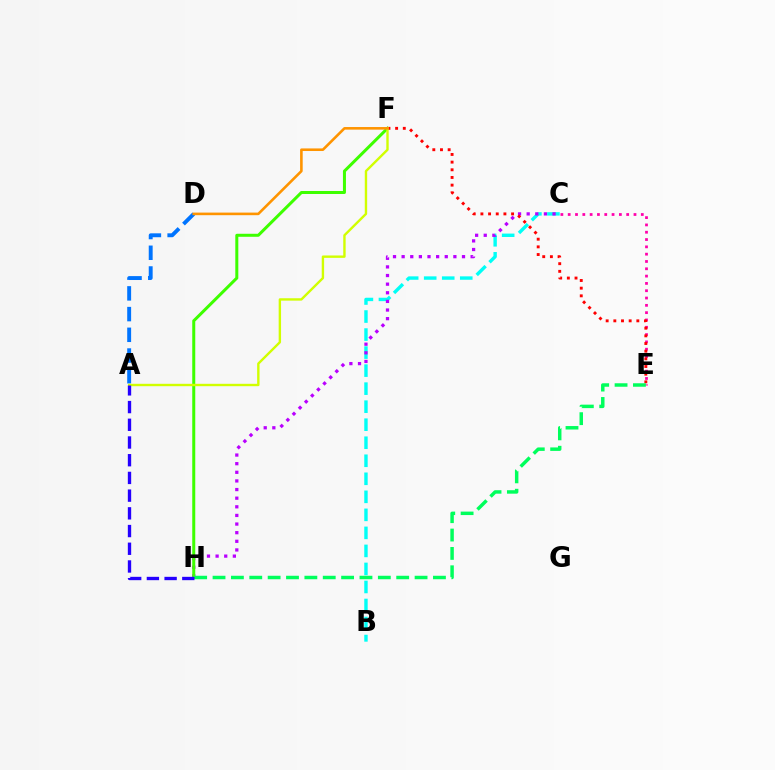{('B', 'C'): [{'color': '#00fff6', 'line_style': 'dashed', 'thickness': 2.45}], ('C', 'H'): [{'color': '#b900ff', 'line_style': 'dotted', 'thickness': 2.34}], ('C', 'E'): [{'color': '#ff00ac', 'line_style': 'dotted', 'thickness': 1.99}], ('F', 'H'): [{'color': '#3dff00', 'line_style': 'solid', 'thickness': 2.17}], ('A', 'D'): [{'color': '#0074ff', 'line_style': 'dashed', 'thickness': 2.81}], ('E', 'F'): [{'color': '#ff0000', 'line_style': 'dotted', 'thickness': 2.08}], ('E', 'H'): [{'color': '#00ff5c', 'line_style': 'dashed', 'thickness': 2.5}], ('A', 'F'): [{'color': '#d1ff00', 'line_style': 'solid', 'thickness': 1.72}], ('A', 'H'): [{'color': '#2500ff', 'line_style': 'dashed', 'thickness': 2.41}], ('D', 'F'): [{'color': '#ff9400', 'line_style': 'solid', 'thickness': 1.87}]}